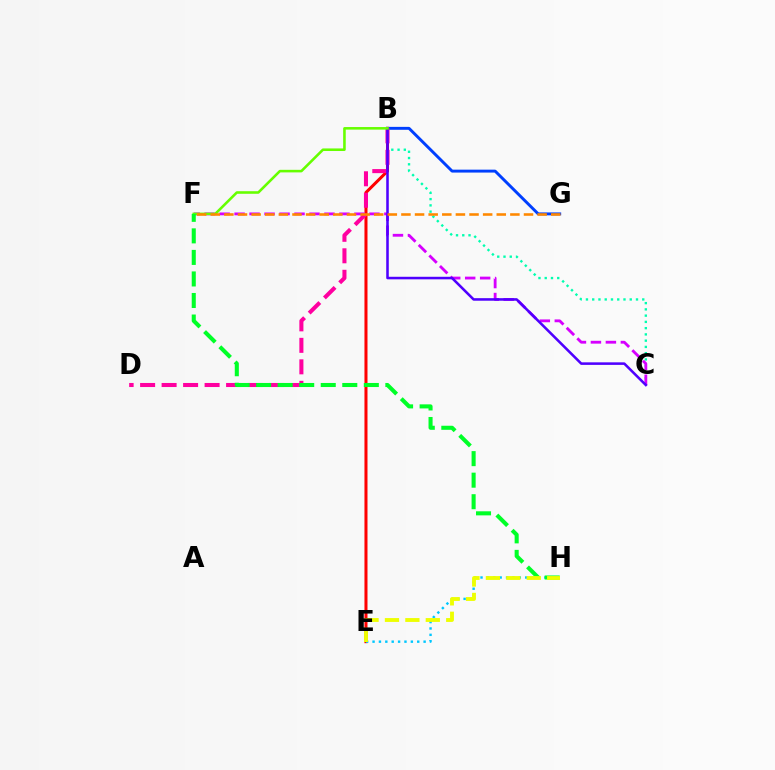{('B', 'C'): [{'color': '#00ffaf', 'line_style': 'dotted', 'thickness': 1.7}, {'color': '#4f00ff', 'line_style': 'solid', 'thickness': 1.84}], ('B', 'E'): [{'color': '#ff0000', 'line_style': 'solid', 'thickness': 2.18}], ('E', 'H'): [{'color': '#00c7ff', 'line_style': 'dotted', 'thickness': 1.73}, {'color': '#eeff00', 'line_style': 'dashed', 'thickness': 2.77}], ('B', 'G'): [{'color': '#003fff', 'line_style': 'solid', 'thickness': 2.1}], ('B', 'D'): [{'color': '#ff00a0', 'line_style': 'dashed', 'thickness': 2.92}], ('C', 'F'): [{'color': '#d600ff', 'line_style': 'dashed', 'thickness': 2.03}], ('B', 'F'): [{'color': '#66ff00', 'line_style': 'solid', 'thickness': 1.86}], ('F', 'H'): [{'color': '#00ff27', 'line_style': 'dashed', 'thickness': 2.93}], ('F', 'G'): [{'color': '#ff8800', 'line_style': 'dashed', 'thickness': 1.85}]}